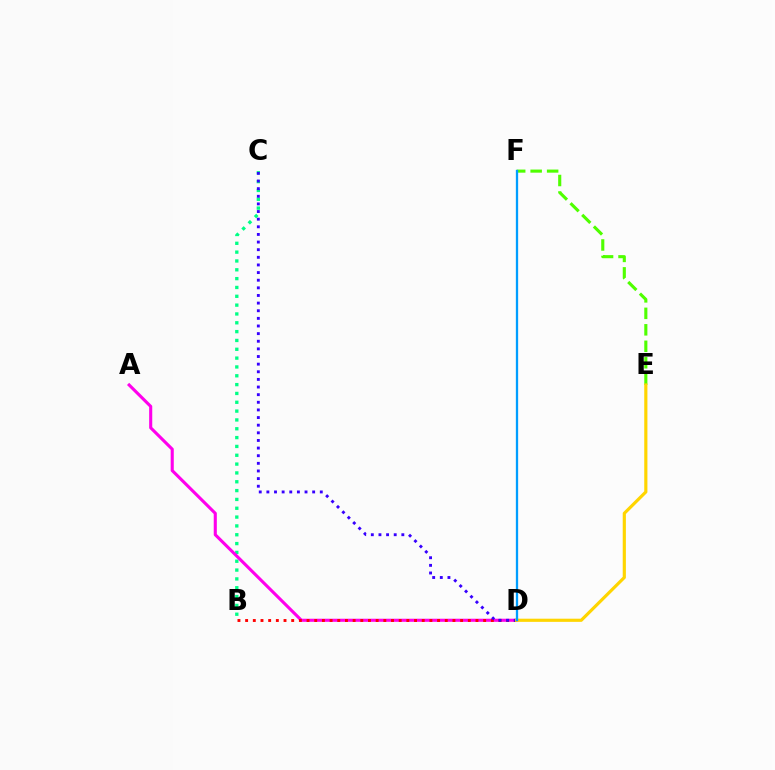{('B', 'C'): [{'color': '#00ff86', 'line_style': 'dotted', 'thickness': 2.4}], ('A', 'D'): [{'color': '#ff00ed', 'line_style': 'solid', 'thickness': 2.23}], ('B', 'D'): [{'color': '#ff0000', 'line_style': 'dotted', 'thickness': 2.09}], ('C', 'D'): [{'color': '#3700ff', 'line_style': 'dotted', 'thickness': 2.07}], ('E', 'F'): [{'color': '#4fff00', 'line_style': 'dashed', 'thickness': 2.24}], ('D', 'E'): [{'color': '#ffd500', 'line_style': 'solid', 'thickness': 2.28}], ('D', 'F'): [{'color': '#009eff', 'line_style': 'solid', 'thickness': 1.65}]}